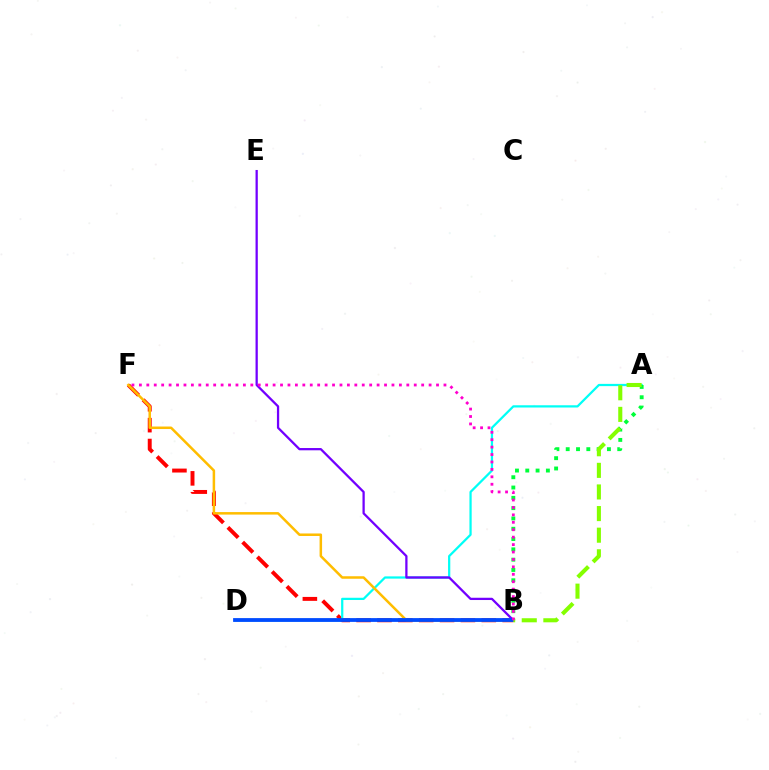{('B', 'F'): [{'color': '#ff0000', 'line_style': 'dashed', 'thickness': 2.83}, {'color': '#ffbd00', 'line_style': 'solid', 'thickness': 1.81}, {'color': '#ff00cf', 'line_style': 'dotted', 'thickness': 2.02}], ('A', 'D'): [{'color': '#00fff6', 'line_style': 'solid', 'thickness': 1.61}], ('A', 'B'): [{'color': '#00ff39', 'line_style': 'dotted', 'thickness': 2.8}, {'color': '#84ff00', 'line_style': 'dashed', 'thickness': 2.94}], ('B', 'E'): [{'color': '#7200ff', 'line_style': 'solid', 'thickness': 1.63}], ('B', 'D'): [{'color': '#004bff', 'line_style': 'solid', 'thickness': 2.73}]}